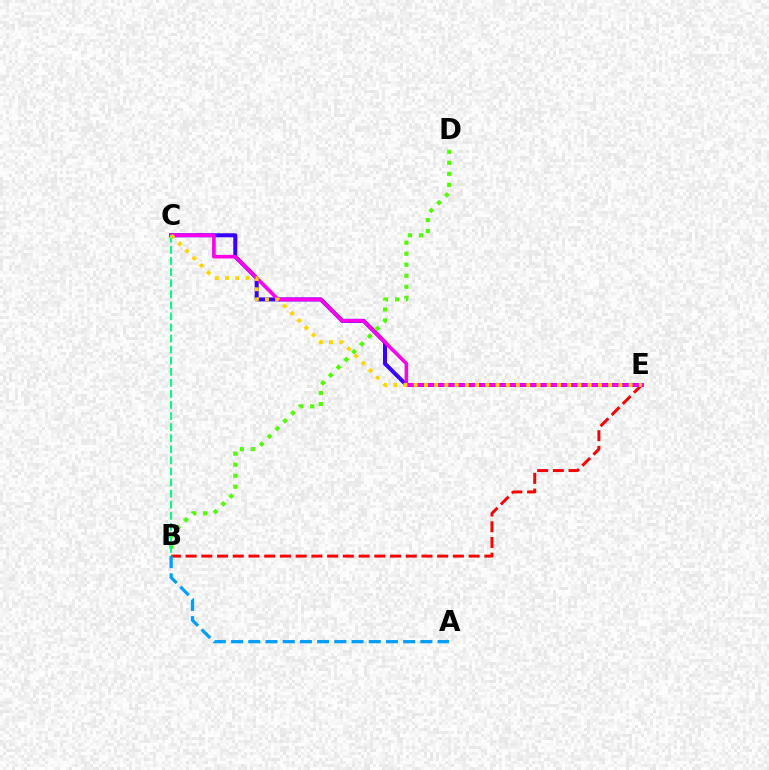{('C', 'E'): [{'color': '#3700ff', 'line_style': 'solid', 'thickness': 2.88}, {'color': '#ff00ed', 'line_style': 'solid', 'thickness': 2.59}, {'color': '#ffd500', 'line_style': 'dotted', 'thickness': 2.78}], ('B', 'E'): [{'color': '#ff0000', 'line_style': 'dashed', 'thickness': 2.14}], ('B', 'D'): [{'color': '#4fff00', 'line_style': 'dotted', 'thickness': 2.99}], ('B', 'C'): [{'color': '#00ff86', 'line_style': 'dashed', 'thickness': 1.5}], ('A', 'B'): [{'color': '#009eff', 'line_style': 'dashed', 'thickness': 2.34}]}